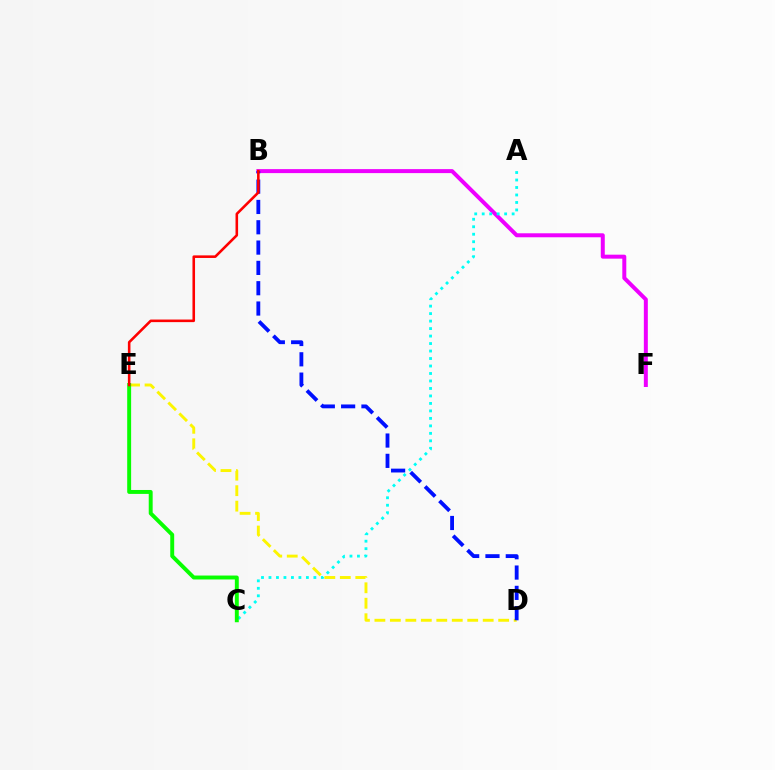{('B', 'F'): [{'color': '#ee00ff', 'line_style': 'solid', 'thickness': 2.87}], ('A', 'C'): [{'color': '#00fff6', 'line_style': 'dotted', 'thickness': 2.03}], ('D', 'E'): [{'color': '#fcf500', 'line_style': 'dashed', 'thickness': 2.1}], ('C', 'E'): [{'color': '#08ff00', 'line_style': 'solid', 'thickness': 2.83}], ('B', 'D'): [{'color': '#0010ff', 'line_style': 'dashed', 'thickness': 2.76}], ('B', 'E'): [{'color': '#ff0000', 'line_style': 'solid', 'thickness': 1.86}]}